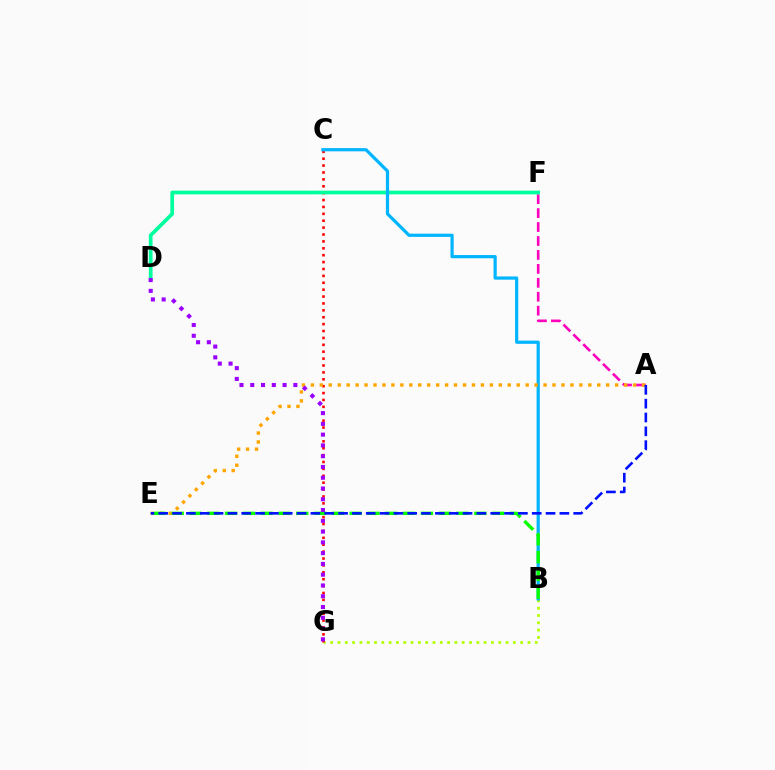{('A', 'F'): [{'color': '#ff00bd', 'line_style': 'dashed', 'thickness': 1.89}], ('B', 'G'): [{'color': '#b3ff00', 'line_style': 'dotted', 'thickness': 1.99}], ('C', 'G'): [{'color': '#ff0000', 'line_style': 'dotted', 'thickness': 1.87}], ('D', 'F'): [{'color': '#00ff9d', 'line_style': 'solid', 'thickness': 2.66}], ('B', 'C'): [{'color': '#00b5ff', 'line_style': 'solid', 'thickness': 2.31}], ('A', 'E'): [{'color': '#ffa500', 'line_style': 'dotted', 'thickness': 2.43}, {'color': '#0010ff', 'line_style': 'dashed', 'thickness': 1.88}], ('B', 'E'): [{'color': '#08ff00', 'line_style': 'dashed', 'thickness': 2.42}], ('D', 'G'): [{'color': '#9b00ff', 'line_style': 'dotted', 'thickness': 2.93}]}